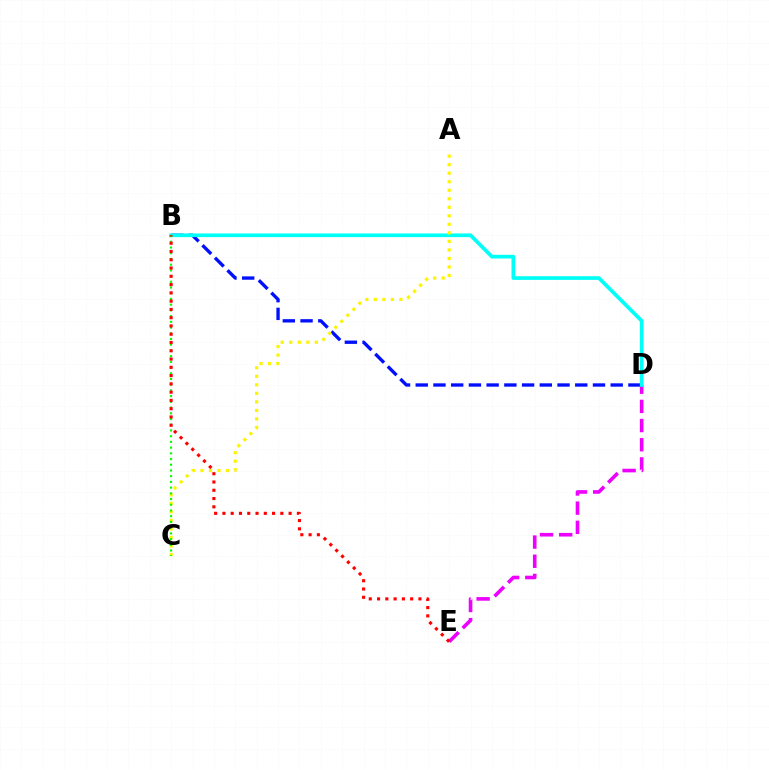{('D', 'E'): [{'color': '#ee00ff', 'line_style': 'dashed', 'thickness': 2.6}], ('B', 'D'): [{'color': '#0010ff', 'line_style': 'dashed', 'thickness': 2.41}, {'color': '#00fff6', 'line_style': 'solid', 'thickness': 2.66}], ('A', 'C'): [{'color': '#fcf500', 'line_style': 'dotted', 'thickness': 2.32}], ('B', 'C'): [{'color': '#08ff00', 'line_style': 'dotted', 'thickness': 1.55}], ('B', 'E'): [{'color': '#ff0000', 'line_style': 'dotted', 'thickness': 2.25}]}